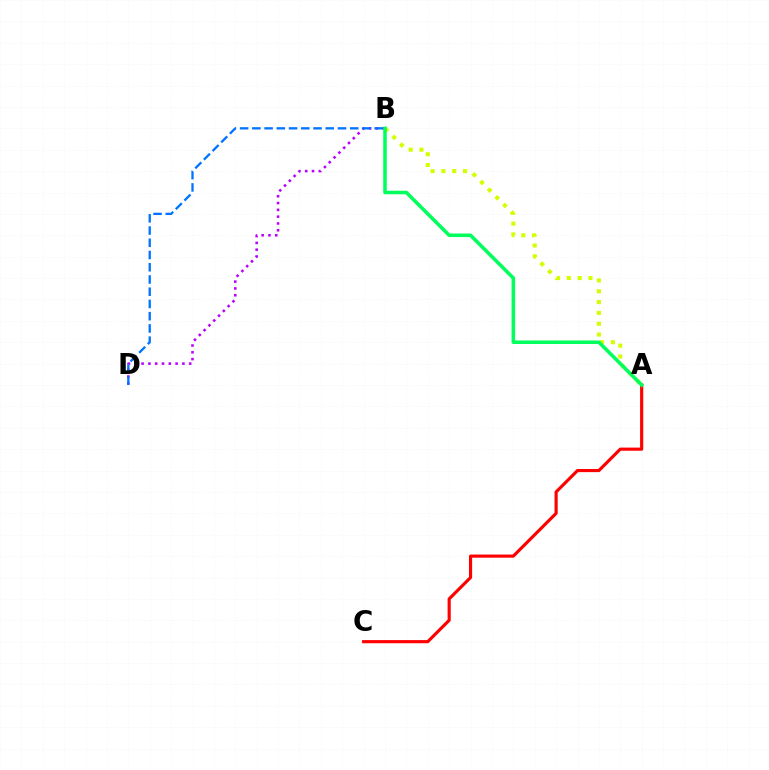{('A', 'B'): [{'color': '#d1ff00', 'line_style': 'dotted', 'thickness': 2.94}, {'color': '#00ff5c', 'line_style': 'solid', 'thickness': 2.55}], ('B', 'D'): [{'color': '#b900ff', 'line_style': 'dotted', 'thickness': 1.85}, {'color': '#0074ff', 'line_style': 'dashed', 'thickness': 1.66}], ('A', 'C'): [{'color': '#ff0000', 'line_style': 'solid', 'thickness': 2.26}]}